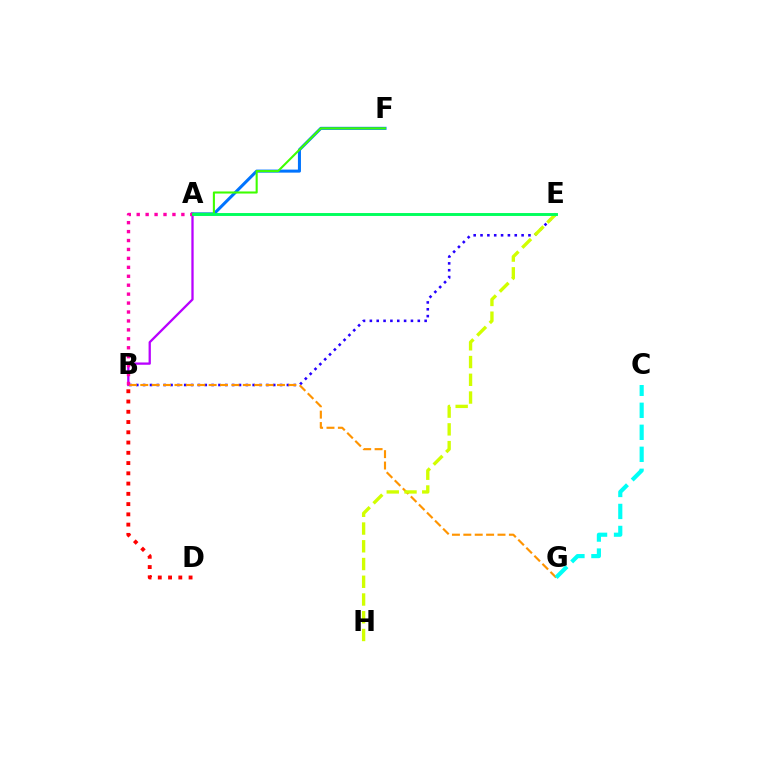{('B', 'E'): [{'color': '#2500ff', 'line_style': 'dotted', 'thickness': 1.86}], ('A', 'F'): [{'color': '#0074ff', 'line_style': 'solid', 'thickness': 2.19}, {'color': '#3dff00', 'line_style': 'solid', 'thickness': 1.5}], ('B', 'D'): [{'color': '#ff0000', 'line_style': 'dotted', 'thickness': 2.79}], ('A', 'B'): [{'color': '#b900ff', 'line_style': 'solid', 'thickness': 1.65}, {'color': '#ff00ac', 'line_style': 'dotted', 'thickness': 2.43}], ('B', 'G'): [{'color': '#ff9400', 'line_style': 'dashed', 'thickness': 1.55}], ('E', 'H'): [{'color': '#d1ff00', 'line_style': 'dashed', 'thickness': 2.41}], ('C', 'G'): [{'color': '#00fff6', 'line_style': 'dashed', 'thickness': 2.99}], ('A', 'E'): [{'color': '#00ff5c', 'line_style': 'solid', 'thickness': 2.1}]}